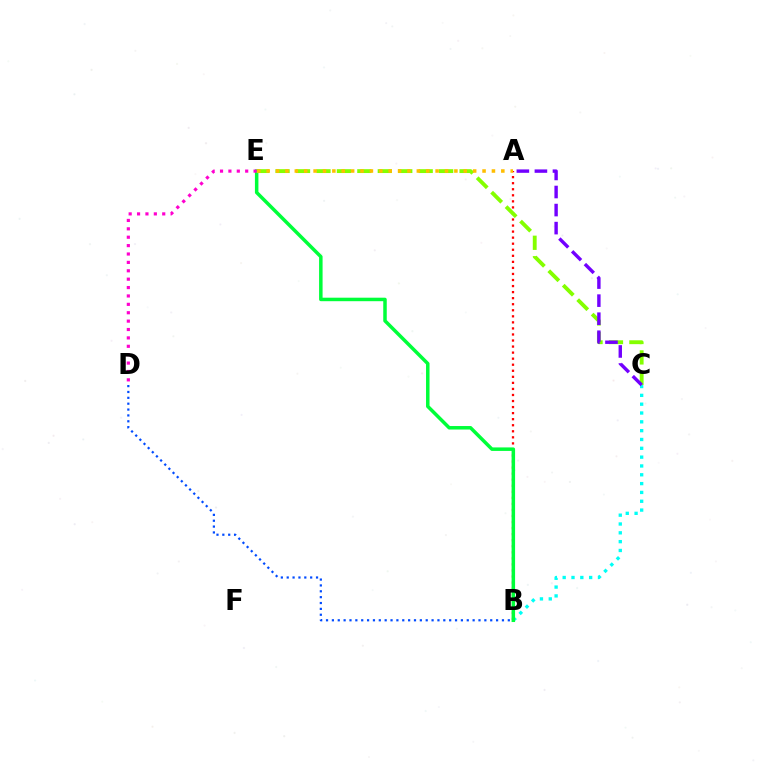{('A', 'B'): [{'color': '#ff0000', 'line_style': 'dotted', 'thickness': 1.64}], ('B', 'C'): [{'color': '#00fff6', 'line_style': 'dotted', 'thickness': 2.4}], ('B', 'E'): [{'color': '#00ff39', 'line_style': 'solid', 'thickness': 2.52}], ('C', 'E'): [{'color': '#84ff00', 'line_style': 'dashed', 'thickness': 2.78}], ('A', 'C'): [{'color': '#7200ff', 'line_style': 'dashed', 'thickness': 2.45}], ('B', 'D'): [{'color': '#004bff', 'line_style': 'dotted', 'thickness': 1.59}], ('D', 'E'): [{'color': '#ff00cf', 'line_style': 'dotted', 'thickness': 2.28}], ('A', 'E'): [{'color': '#ffbd00', 'line_style': 'dotted', 'thickness': 2.55}]}